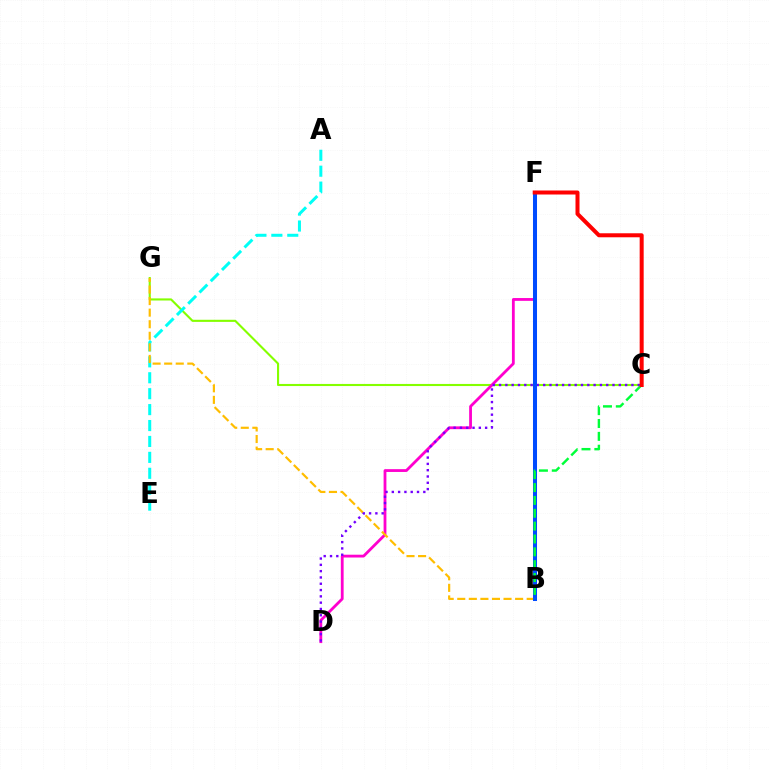{('C', 'G'): [{'color': '#84ff00', 'line_style': 'solid', 'thickness': 1.52}], ('D', 'F'): [{'color': '#ff00cf', 'line_style': 'solid', 'thickness': 2.02}], ('A', 'E'): [{'color': '#00fff6', 'line_style': 'dashed', 'thickness': 2.16}], ('B', 'G'): [{'color': '#ffbd00', 'line_style': 'dashed', 'thickness': 1.57}], ('C', 'D'): [{'color': '#7200ff', 'line_style': 'dotted', 'thickness': 1.71}], ('B', 'F'): [{'color': '#004bff', 'line_style': 'solid', 'thickness': 2.9}], ('B', 'C'): [{'color': '#00ff39', 'line_style': 'dashed', 'thickness': 1.75}], ('C', 'F'): [{'color': '#ff0000', 'line_style': 'solid', 'thickness': 2.89}]}